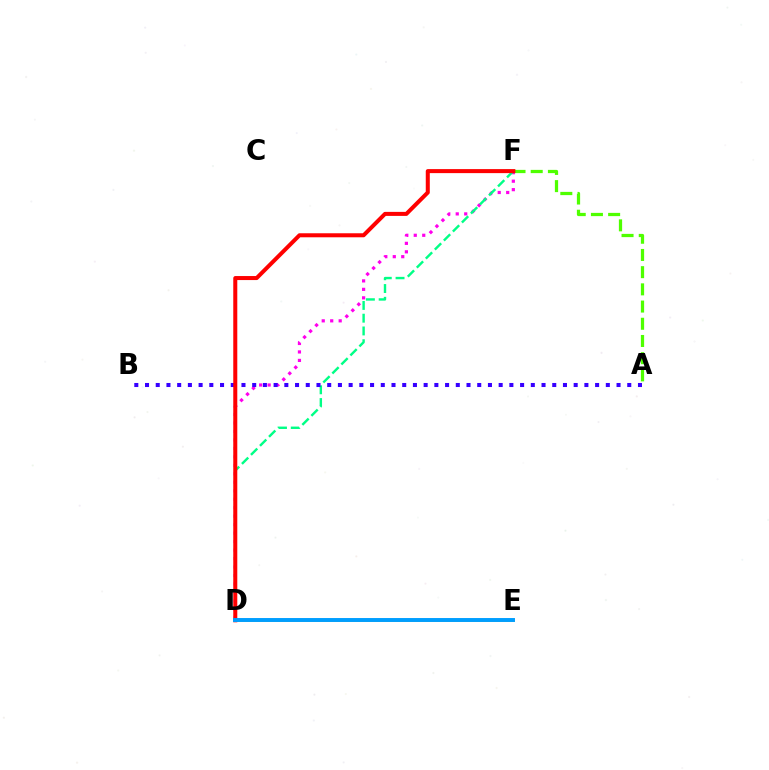{('D', 'E'): [{'color': '#ffd500', 'line_style': 'solid', 'thickness': 1.87}, {'color': '#009eff', 'line_style': 'solid', 'thickness': 2.83}], ('D', 'F'): [{'color': '#ff00ed', 'line_style': 'dotted', 'thickness': 2.3}, {'color': '#00ff86', 'line_style': 'dashed', 'thickness': 1.73}, {'color': '#ff0000', 'line_style': 'solid', 'thickness': 2.9}], ('A', 'B'): [{'color': '#3700ff', 'line_style': 'dotted', 'thickness': 2.91}], ('A', 'F'): [{'color': '#4fff00', 'line_style': 'dashed', 'thickness': 2.34}]}